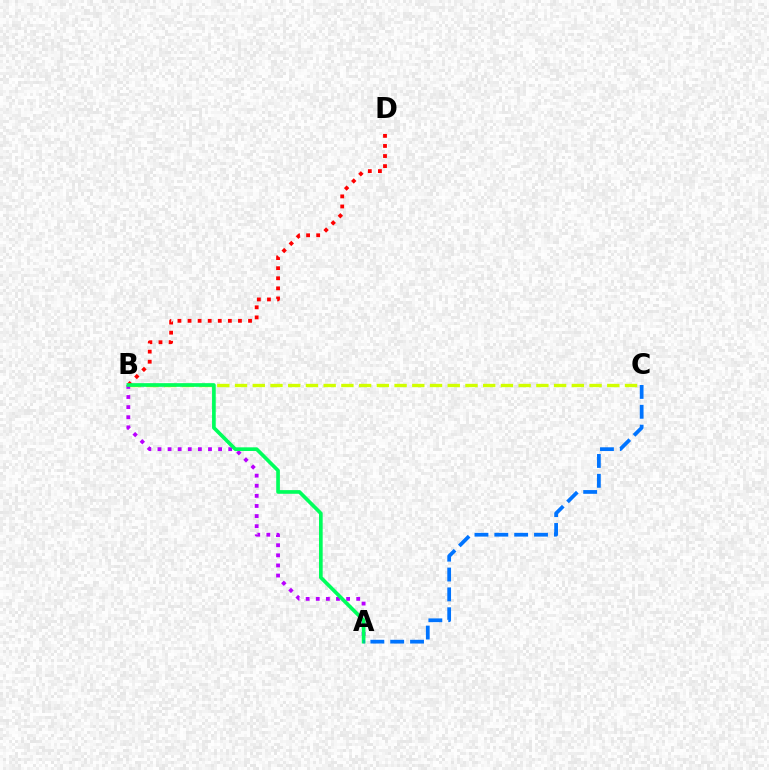{('B', 'C'): [{'color': '#d1ff00', 'line_style': 'dashed', 'thickness': 2.41}], ('A', 'B'): [{'color': '#b900ff', 'line_style': 'dotted', 'thickness': 2.75}, {'color': '#00ff5c', 'line_style': 'solid', 'thickness': 2.64}], ('B', 'D'): [{'color': '#ff0000', 'line_style': 'dotted', 'thickness': 2.74}], ('A', 'C'): [{'color': '#0074ff', 'line_style': 'dashed', 'thickness': 2.7}]}